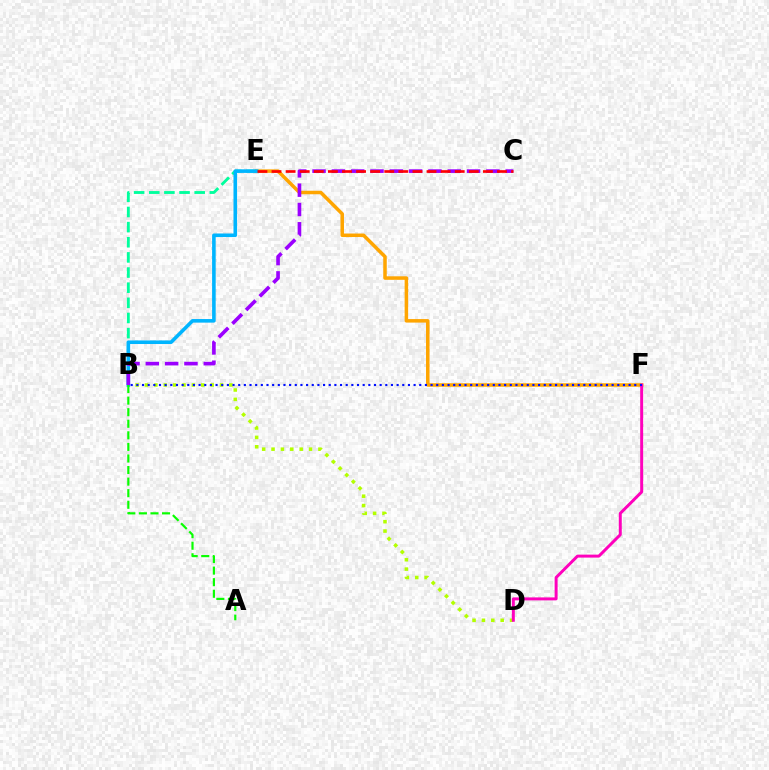{('E', 'F'): [{'color': '#ffa500', 'line_style': 'solid', 'thickness': 2.53}], ('B', 'E'): [{'color': '#00ff9d', 'line_style': 'dashed', 'thickness': 2.06}, {'color': '#00b5ff', 'line_style': 'solid', 'thickness': 2.58}], ('B', 'D'): [{'color': '#b3ff00', 'line_style': 'dotted', 'thickness': 2.55}], ('D', 'F'): [{'color': '#ff00bd', 'line_style': 'solid', 'thickness': 2.14}], ('B', 'C'): [{'color': '#9b00ff', 'line_style': 'dashed', 'thickness': 2.62}], ('B', 'F'): [{'color': '#0010ff', 'line_style': 'dotted', 'thickness': 1.54}], ('C', 'E'): [{'color': '#ff0000', 'line_style': 'dashed', 'thickness': 1.91}], ('A', 'B'): [{'color': '#08ff00', 'line_style': 'dashed', 'thickness': 1.57}]}